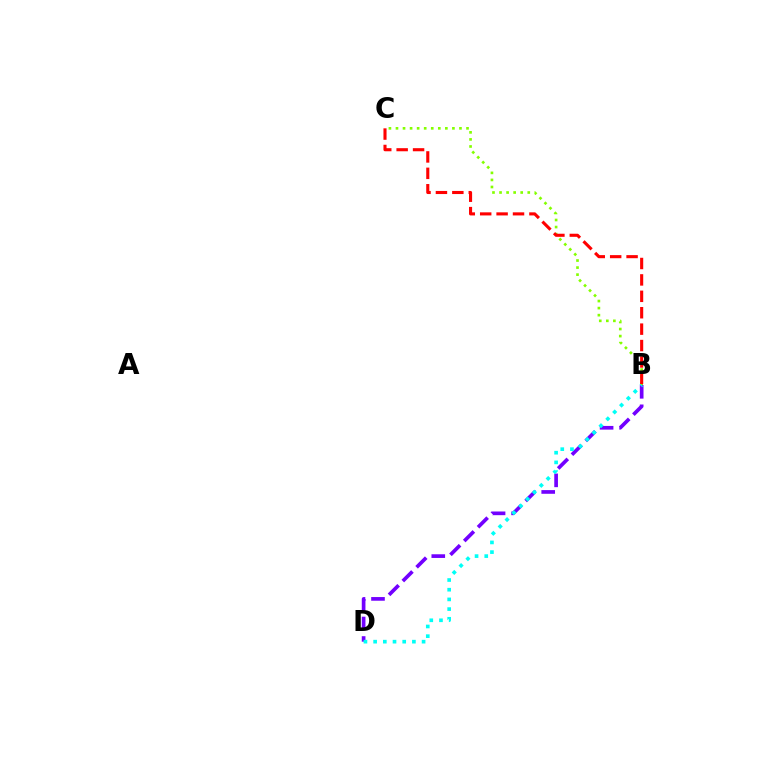{('B', 'D'): [{'color': '#7200ff', 'line_style': 'dashed', 'thickness': 2.65}, {'color': '#00fff6', 'line_style': 'dotted', 'thickness': 2.63}], ('B', 'C'): [{'color': '#84ff00', 'line_style': 'dotted', 'thickness': 1.92}, {'color': '#ff0000', 'line_style': 'dashed', 'thickness': 2.23}]}